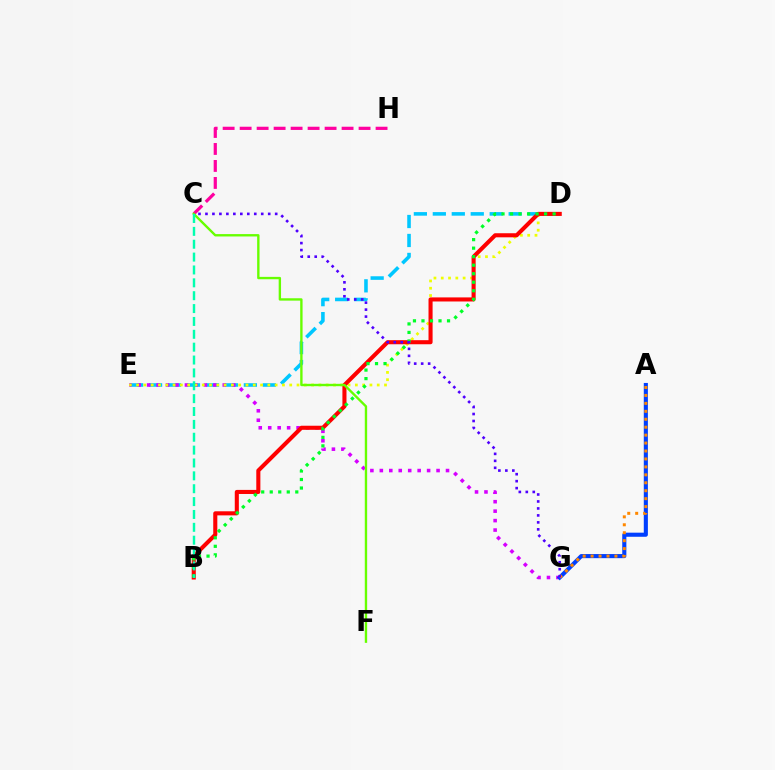{('D', 'E'): [{'color': '#00c7ff', 'line_style': 'dashed', 'thickness': 2.58}, {'color': '#eeff00', 'line_style': 'dotted', 'thickness': 1.98}], ('E', 'G'): [{'color': '#d600ff', 'line_style': 'dotted', 'thickness': 2.57}], ('B', 'D'): [{'color': '#ff0000', 'line_style': 'solid', 'thickness': 2.94}, {'color': '#00ff27', 'line_style': 'dotted', 'thickness': 2.31}], ('A', 'G'): [{'color': '#003fff', 'line_style': 'solid', 'thickness': 2.95}, {'color': '#ff8800', 'line_style': 'dotted', 'thickness': 2.16}], ('C', 'H'): [{'color': '#ff00a0', 'line_style': 'dashed', 'thickness': 2.31}], ('C', 'F'): [{'color': '#66ff00', 'line_style': 'solid', 'thickness': 1.71}], ('C', 'G'): [{'color': '#4f00ff', 'line_style': 'dotted', 'thickness': 1.89}], ('B', 'C'): [{'color': '#00ffaf', 'line_style': 'dashed', 'thickness': 1.75}]}